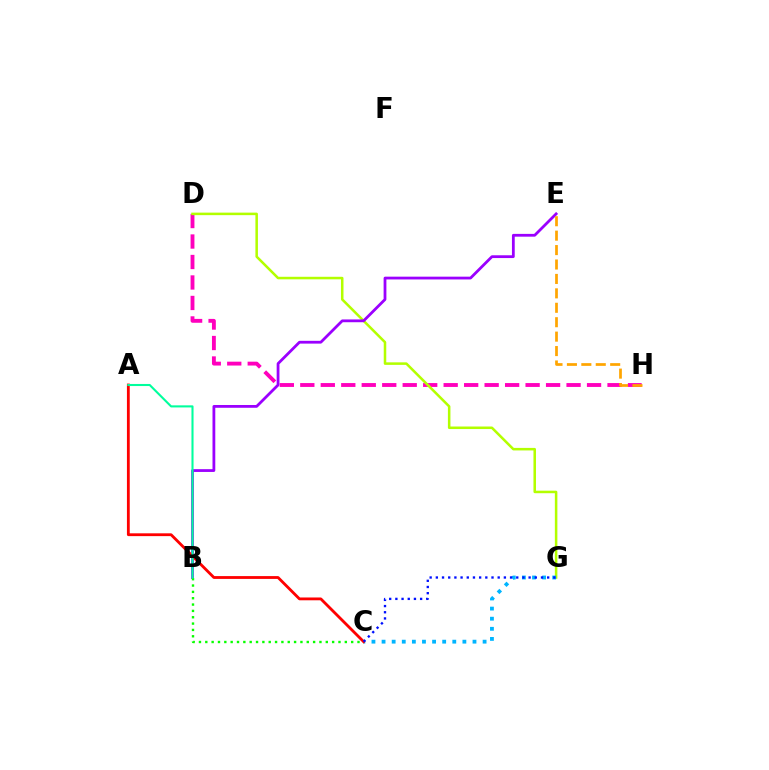{('D', 'H'): [{'color': '#ff00bd', 'line_style': 'dashed', 'thickness': 2.78}], ('D', 'G'): [{'color': '#b3ff00', 'line_style': 'solid', 'thickness': 1.82}], ('B', 'E'): [{'color': '#9b00ff', 'line_style': 'solid', 'thickness': 2.01}], ('C', 'G'): [{'color': '#00b5ff', 'line_style': 'dotted', 'thickness': 2.75}, {'color': '#0010ff', 'line_style': 'dotted', 'thickness': 1.68}], ('E', 'H'): [{'color': '#ffa500', 'line_style': 'dashed', 'thickness': 1.96}], ('B', 'C'): [{'color': '#08ff00', 'line_style': 'dotted', 'thickness': 1.72}], ('A', 'C'): [{'color': '#ff0000', 'line_style': 'solid', 'thickness': 2.03}], ('A', 'B'): [{'color': '#00ff9d', 'line_style': 'solid', 'thickness': 1.5}]}